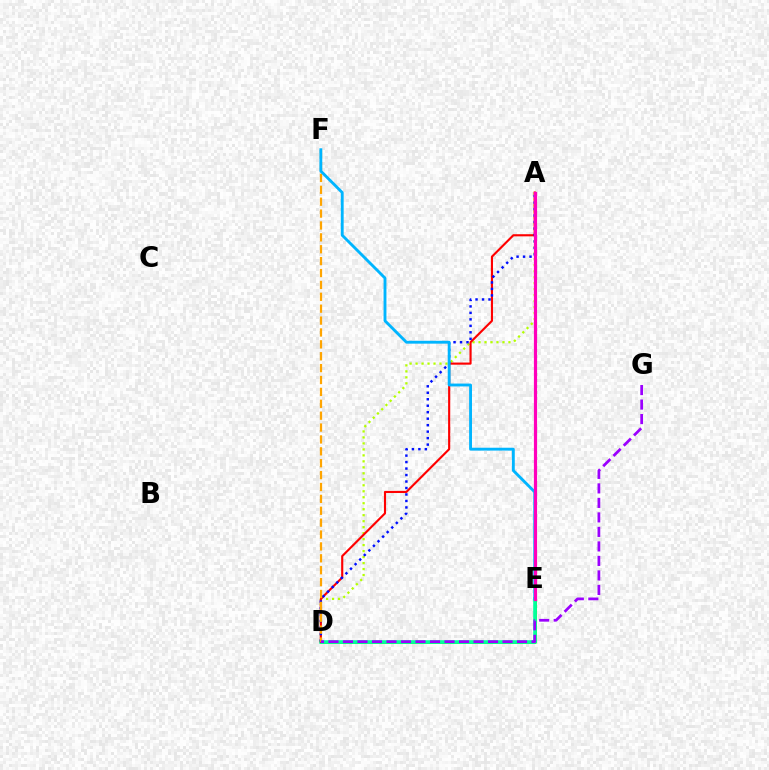{('A', 'D'): [{'color': '#b3ff00', 'line_style': 'dotted', 'thickness': 1.63}, {'color': '#ff0000', 'line_style': 'solid', 'thickness': 1.53}, {'color': '#0010ff', 'line_style': 'dotted', 'thickness': 1.76}], ('D', 'E'): [{'color': '#08ff00', 'line_style': 'solid', 'thickness': 1.96}, {'color': '#00ff9d', 'line_style': 'solid', 'thickness': 2.57}], ('D', 'F'): [{'color': '#ffa500', 'line_style': 'dashed', 'thickness': 1.61}], ('E', 'F'): [{'color': '#00b5ff', 'line_style': 'solid', 'thickness': 2.06}], ('D', 'G'): [{'color': '#9b00ff', 'line_style': 'dashed', 'thickness': 1.97}], ('A', 'E'): [{'color': '#ff00bd', 'line_style': 'solid', 'thickness': 2.3}]}